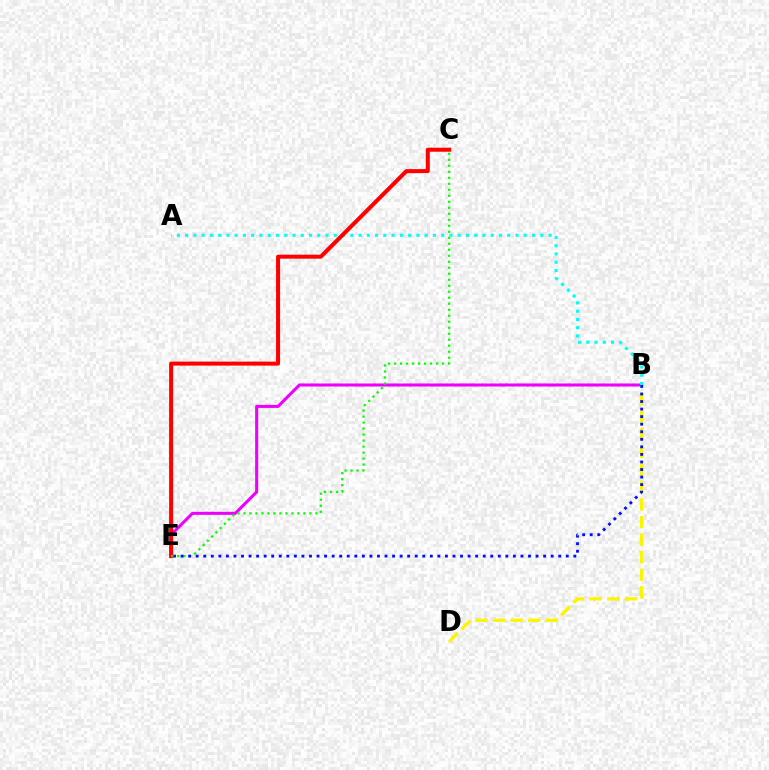{('B', 'E'): [{'color': '#ee00ff', 'line_style': 'solid', 'thickness': 2.2}, {'color': '#0010ff', 'line_style': 'dotted', 'thickness': 2.05}], ('A', 'B'): [{'color': '#00fff6', 'line_style': 'dotted', 'thickness': 2.24}], ('C', 'E'): [{'color': '#ff0000', 'line_style': 'solid', 'thickness': 2.89}, {'color': '#08ff00', 'line_style': 'dotted', 'thickness': 1.63}], ('B', 'D'): [{'color': '#fcf500', 'line_style': 'dashed', 'thickness': 2.39}]}